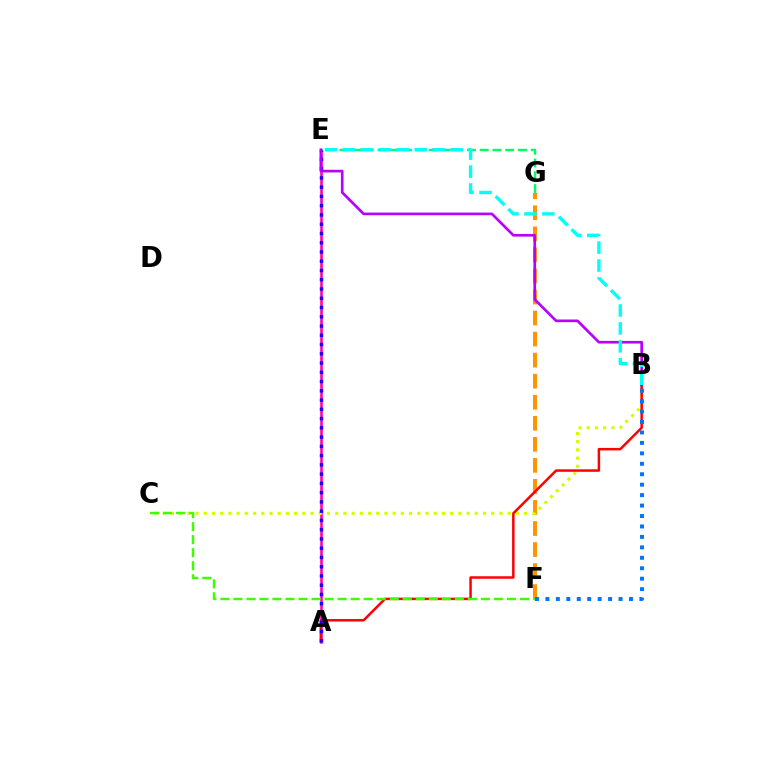{('F', 'G'): [{'color': '#ff9400', 'line_style': 'dashed', 'thickness': 2.86}], ('A', 'E'): [{'color': '#ff00ac', 'line_style': 'solid', 'thickness': 1.85}, {'color': '#2500ff', 'line_style': 'dotted', 'thickness': 2.51}], ('B', 'C'): [{'color': '#d1ff00', 'line_style': 'dotted', 'thickness': 2.23}], ('E', 'G'): [{'color': '#00ff5c', 'line_style': 'dashed', 'thickness': 1.73}], ('A', 'B'): [{'color': '#ff0000', 'line_style': 'solid', 'thickness': 1.79}], ('B', 'E'): [{'color': '#b900ff', 'line_style': 'solid', 'thickness': 1.92}, {'color': '#00fff6', 'line_style': 'dashed', 'thickness': 2.44}], ('C', 'F'): [{'color': '#3dff00', 'line_style': 'dashed', 'thickness': 1.77}], ('B', 'F'): [{'color': '#0074ff', 'line_style': 'dotted', 'thickness': 2.84}]}